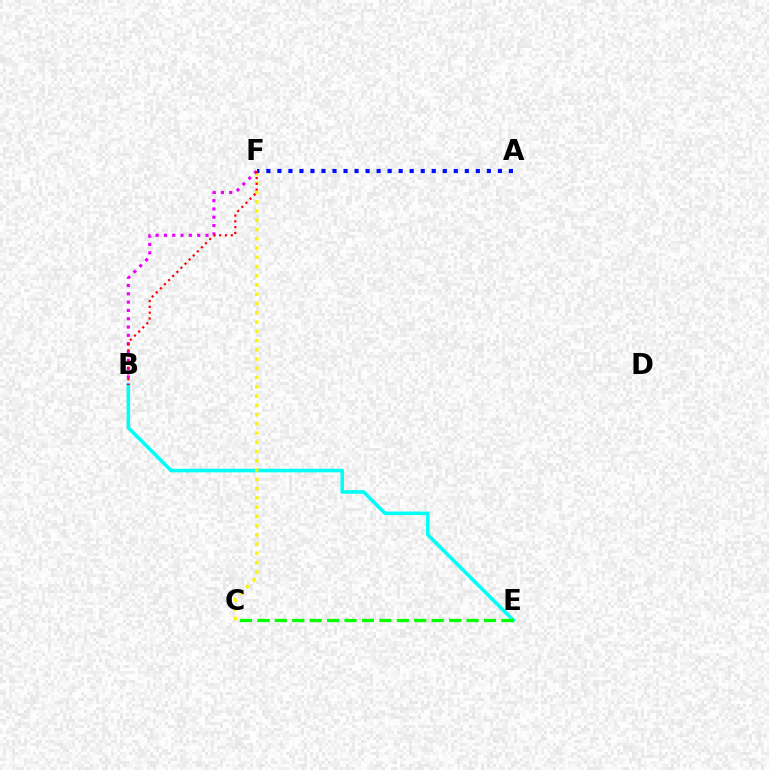{('B', 'E'): [{'color': '#00fff6', 'line_style': 'solid', 'thickness': 2.56}], ('C', 'F'): [{'color': '#fcf500', 'line_style': 'dotted', 'thickness': 2.51}], ('A', 'F'): [{'color': '#0010ff', 'line_style': 'dotted', 'thickness': 3.0}], ('B', 'F'): [{'color': '#ee00ff', 'line_style': 'dotted', 'thickness': 2.26}, {'color': '#ff0000', 'line_style': 'dotted', 'thickness': 1.58}], ('C', 'E'): [{'color': '#08ff00', 'line_style': 'dashed', 'thickness': 2.37}]}